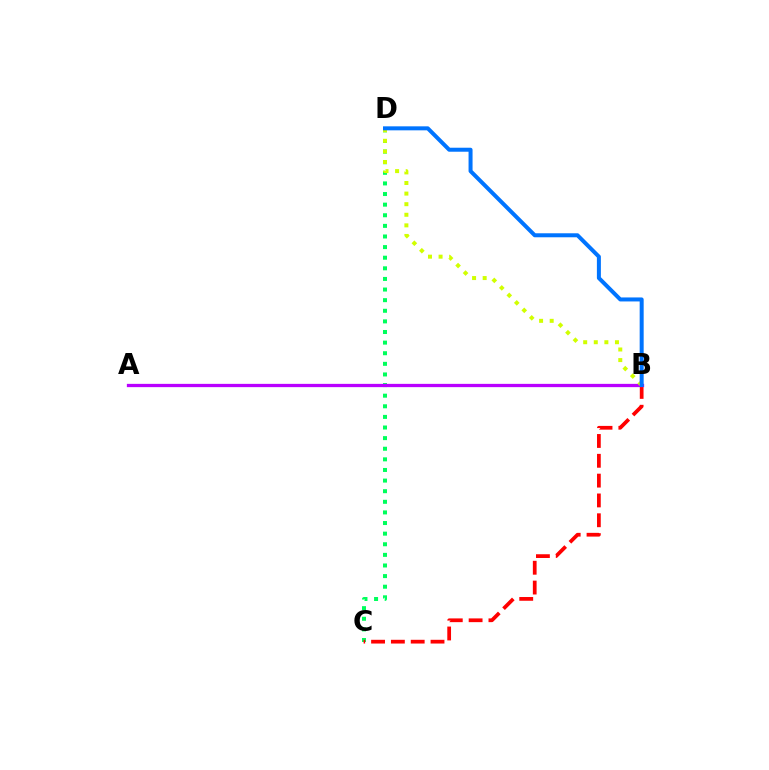{('C', 'D'): [{'color': '#00ff5c', 'line_style': 'dotted', 'thickness': 2.88}], ('B', 'C'): [{'color': '#ff0000', 'line_style': 'dashed', 'thickness': 2.69}], ('A', 'B'): [{'color': '#b900ff', 'line_style': 'solid', 'thickness': 2.36}], ('B', 'D'): [{'color': '#d1ff00', 'line_style': 'dotted', 'thickness': 2.88}, {'color': '#0074ff', 'line_style': 'solid', 'thickness': 2.88}]}